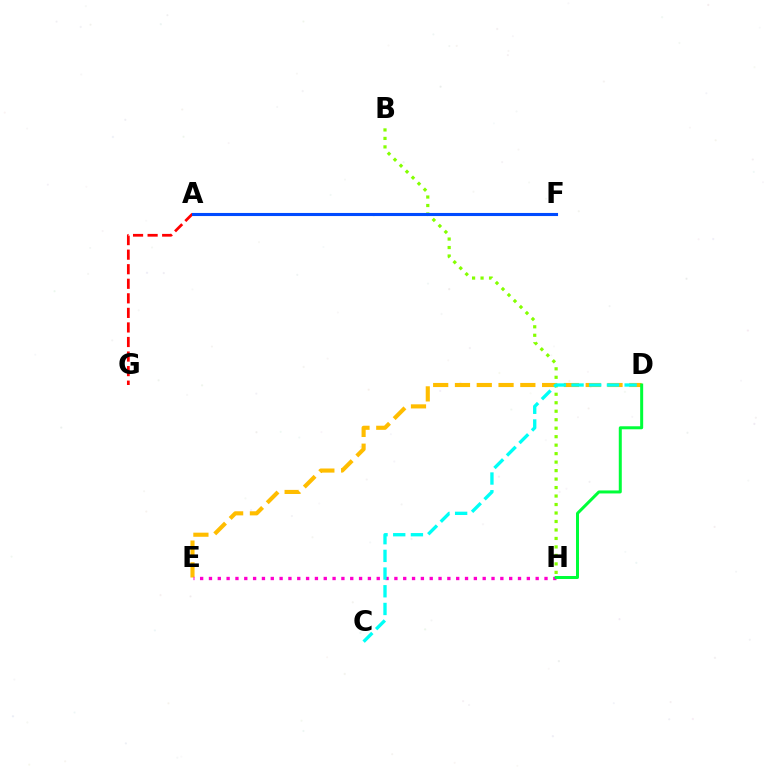{('D', 'E'): [{'color': '#ffbd00', 'line_style': 'dashed', 'thickness': 2.96}], ('A', 'G'): [{'color': '#ff0000', 'line_style': 'dashed', 'thickness': 1.98}], ('A', 'F'): [{'color': '#7200ff', 'line_style': 'solid', 'thickness': 1.87}, {'color': '#004bff', 'line_style': 'solid', 'thickness': 2.23}], ('B', 'H'): [{'color': '#84ff00', 'line_style': 'dotted', 'thickness': 2.3}], ('E', 'H'): [{'color': '#ff00cf', 'line_style': 'dotted', 'thickness': 2.4}], ('D', 'H'): [{'color': '#00ff39', 'line_style': 'solid', 'thickness': 2.16}], ('C', 'D'): [{'color': '#00fff6', 'line_style': 'dashed', 'thickness': 2.4}]}